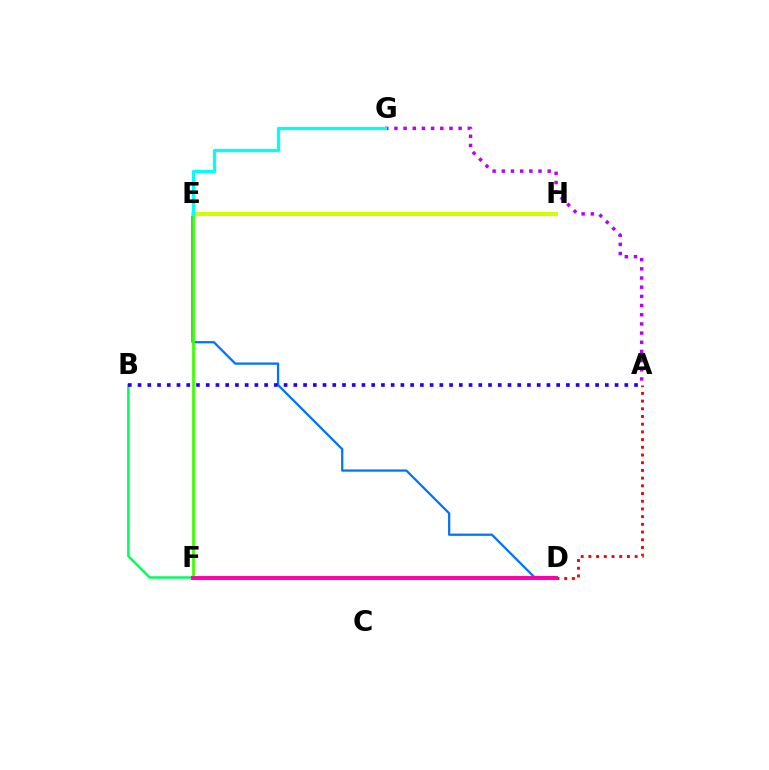{('D', 'E'): [{'color': '#0074ff', 'line_style': 'solid', 'thickness': 1.63}], ('E', 'H'): [{'color': '#ff9400', 'line_style': 'dotted', 'thickness': 2.05}, {'color': '#d1ff00', 'line_style': 'solid', 'thickness': 2.9}], ('A', 'G'): [{'color': '#b900ff', 'line_style': 'dotted', 'thickness': 2.49}], ('A', 'D'): [{'color': '#ff0000', 'line_style': 'dotted', 'thickness': 2.09}], ('E', 'F'): [{'color': '#3dff00', 'line_style': 'solid', 'thickness': 1.98}], ('B', 'F'): [{'color': '#00ff5c', 'line_style': 'solid', 'thickness': 1.79}], ('D', 'F'): [{'color': '#ff00ac', 'line_style': 'solid', 'thickness': 2.83}], ('A', 'B'): [{'color': '#2500ff', 'line_style': 'dotted', 'thickness': 2.64}], ('E', 'G'): [{'color': '#00fff6', 'line_style': 'solid', 'thickness': 2.34}]}